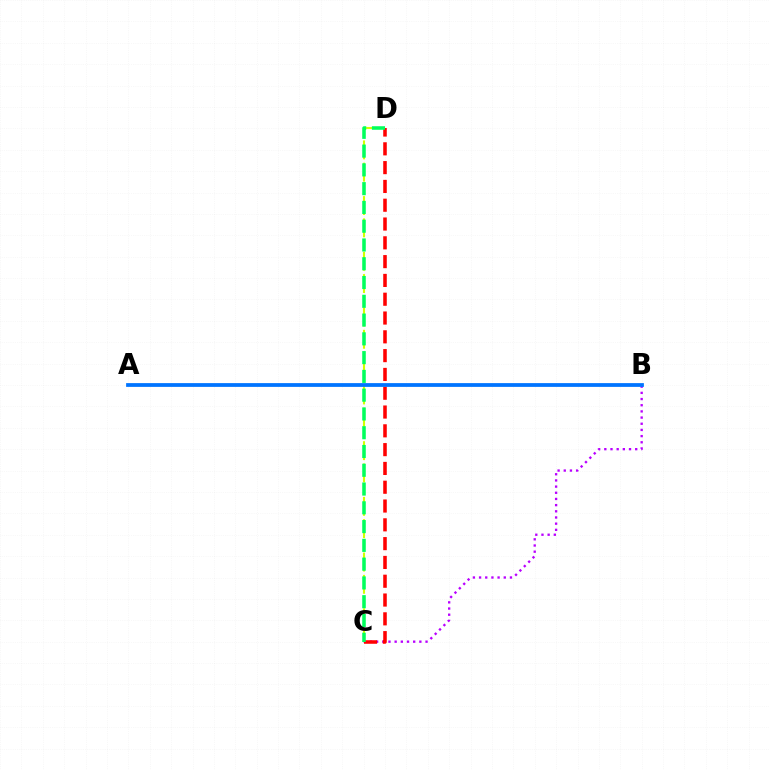{('C', 'D'): [{'color': '#d1ff00', 'line_style': 'dashed', 'thickness': 1.51}, {'color': '#ff0000', 'line_style': 'dashed', 'thickness': 2.55}, {'color': '#00ff5c', 'line_style': 'dashed', 'thickness': 2.55}], ('B', 'C'): [{'color': '#b900ff', 'line_style': 'dotted', 'thickness': 1.68}], ('A', 'B'): [{'color': '#0074ff', 'line_style': 'solid', 'thickness': 2.71}]}